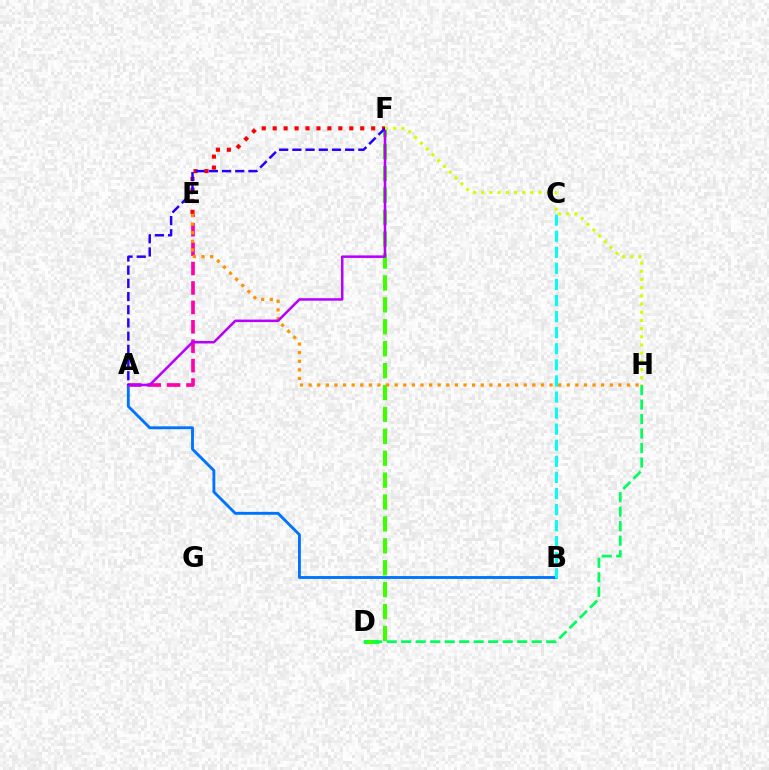{('D', 'F'): [{'color': '#3dff00', 'line_style': 'dashed', 'thickness': 2.98}], ('A', 'B'): [{'color': '#0074ff', 'line_style': 'solid', 'thickness': 2.07}], ('A', 'E'): [{'color': '#ff00ac', 'line_style': 'dashed', 'thickness': 2.64}], ('D', 'H'): [{'color': '#00ff5c', 'line_style': 'dashed', 'thickness': 1.97}], ('E', 'H'): [{'color': '#ff9400', 'line_style': 'dotted', 'thickness': 2.34}], ('A', 'F'): [{'color': '#b900ff', 'line_style': 'solid', 'thickness': 1.82}, {'color': '#2500ff', 'line_style': 'dashed', 'thickness': 1.79}], ('E', 'F'): [{'color': '#ff0000', 'line_style': 'dotted', 'thickness': 2.97}], ('F', 'H'): [{'color': '#d1ff00', 'line_style': 'dotted', 'thickness': 2.22}], ('B', 'C'): [{'color': '#00fff6', 'line_style': 'dashed', 'thickness': 2.18}]}